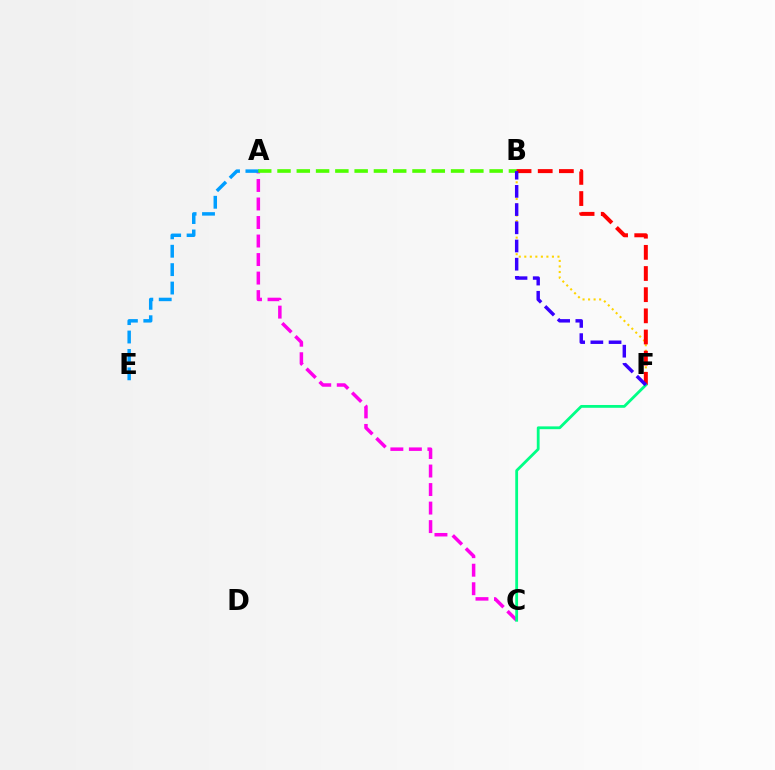{('A', 'C'): [{'color': '#ff00ed', 'line_style': 'dashed', 'thickness': 2.52}], ('A', 'B'): [{'color': '#4fff00', 'line_style': 'dashed', 'thickness': 2.62}], ('B', 'F'): [{'color': '#ffd500', 'line_style': 'dotted', 'thickness': 1.5}, {'color': '#ff0000', 'line_style': 'dashed', 'thickness': 2.87}, {'color': '#3700ff', 'line_style': 'dashed', 'thickness': 2.47}], ('C', 'F'): [{'color': '#00ff86', 'line_style': 'solid', 'thickness': 2.02}], ('A', 'E'): [{'color': '#009eff', 'line_style': 'dashed', 'thickness': 2.5}]}